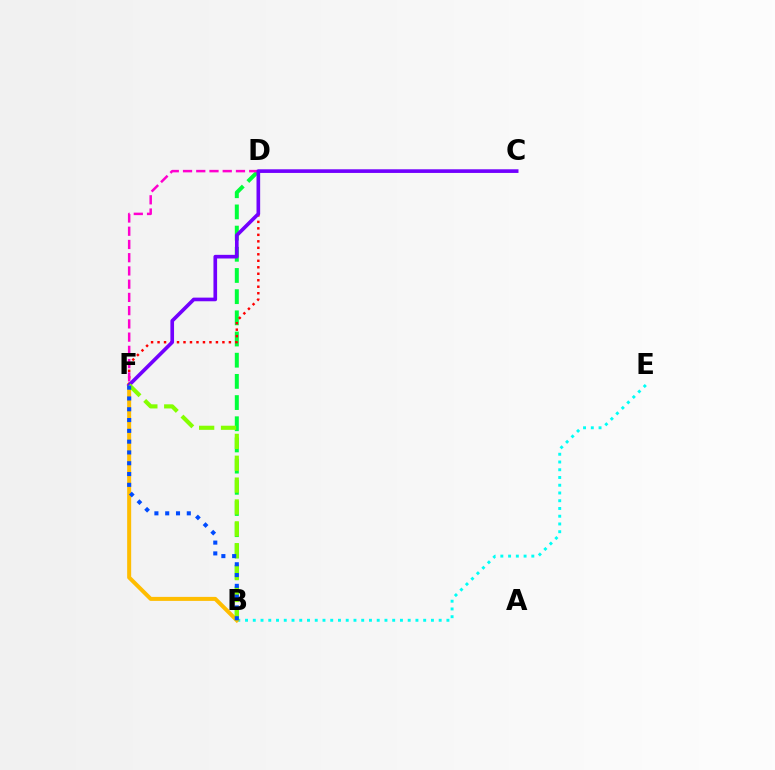{('B', 'D'): [{'color': '#00ff39', 'line_style': 'dashed', 'thickness': 2.88}], ('B', 'E'): [{'color': '#00fff6', 'line_style': 'dotted', 'thickness': 2.1}], ('B', 'F'): [{'color': '#ffbd00', 'line_style': 'solid', 'thickness': 2.88}, {'color': '#84ff00', 'line_style': 'dashed', 'thickness': 2.97}, {'color': '#004bff', 'line_style': 'dotted', 'thickness': 2.93}], ('D', 'F'): [{'color': '#ff0000', 'line_style': 'dotted', 'thickness': 1.76}, {'color': '#ff00cf', 'line_style': 'dashed', 'thickness': 1.8}], ('C', 'F'): [{'color': '#7200ff', 'line_style': 'solid', 'thickness': 2.63}]}